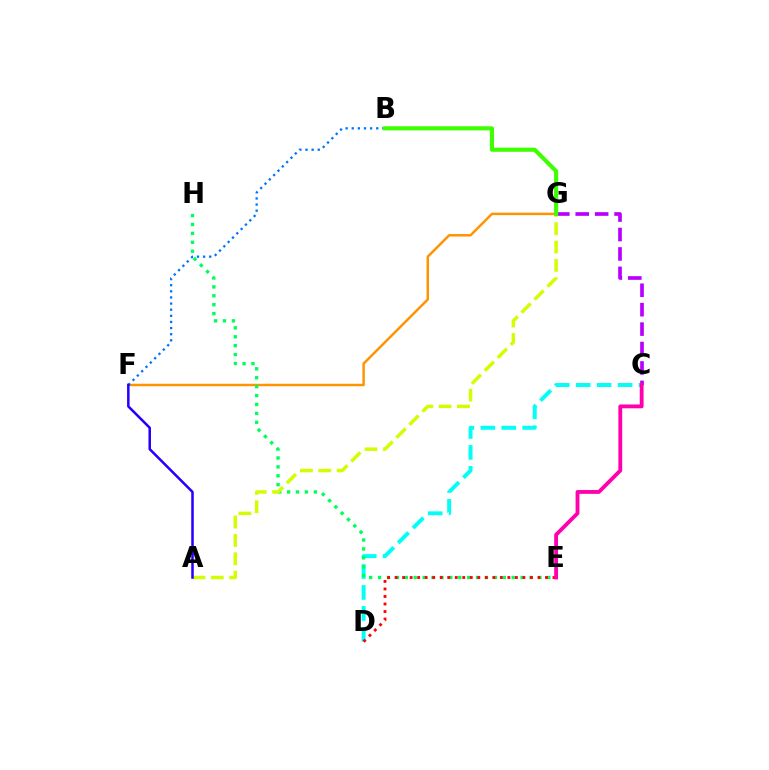{('C', 'G'): [{'color': '#b900ff', 'line_style': 'dashed', 'thickness': 2.64}], ('C', 'D'): [{'color': '#00fff6', 'line_style': 'dashed', 'thickness': 2.84}], ('F', 'G'): [{'color': '#ff9400', 'line_style': 'solid', 'thickness': 1.78}], ('E', 'H'): [{'color': '#00ff5c', 'line_style': 'dotted', 'thickness': 2.42}], ('B', 'F'): [{'color': '#0074ff', 'line_style': 'dotted', 'thickness': 1.66}], ('D', 'E'): [{'color': '#ff0000', 'line_style': 'dotted', 'thickness': 2.04}], ('A', 'G'): [{'color': '#d1ff00', 'line_style': 'dashed', 'thickness': 2.49}], ('A', 'F'): [{'color': '#2500ff', 'line_style': 'solid', 'thickness': 1.82}], ('B', 'G'): [{'color': '#3dff00', 'line_style': 'solid', 'thickness': 2.96}], ('C', 'E'): [{'color': '#ff00ac', 'line_style': 'solid', 'thickness': 2.75}]}